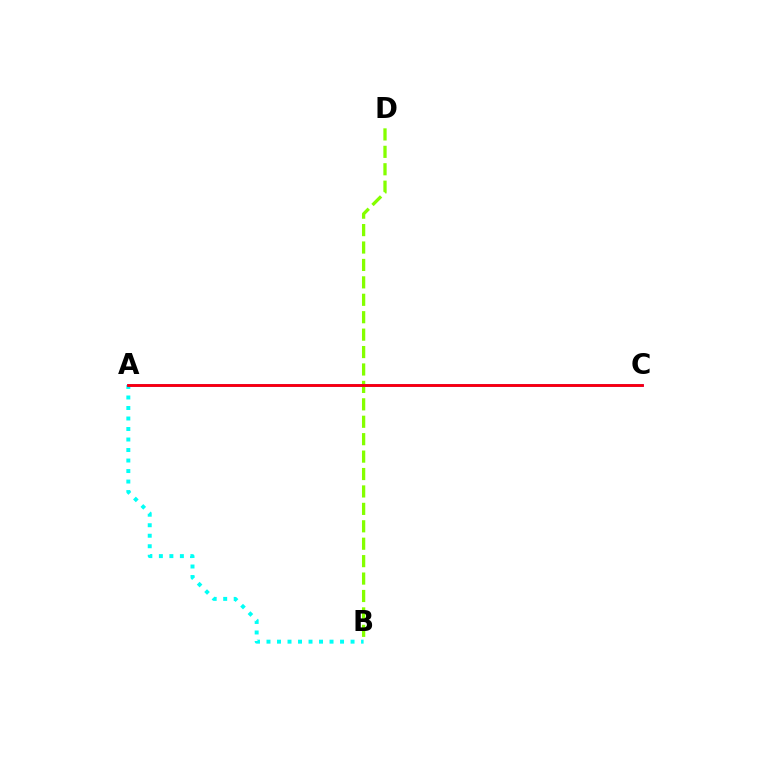{('A', 'B'): [{'color': '#00fff6', 'line_style': 'dotted', 'thickness': 2.85}], ('B', 'D'): [{'color': '#84ff00', 'line_style': 'dashed', 'thickness': 2.37}], ('A', 'C'): [{'color': '#7200ff', 'line_style': 'solid', 'thickness': 1.94}, {'color': '#ff0000', 'line_style': 'solid', 'thickness': 1.92}]}